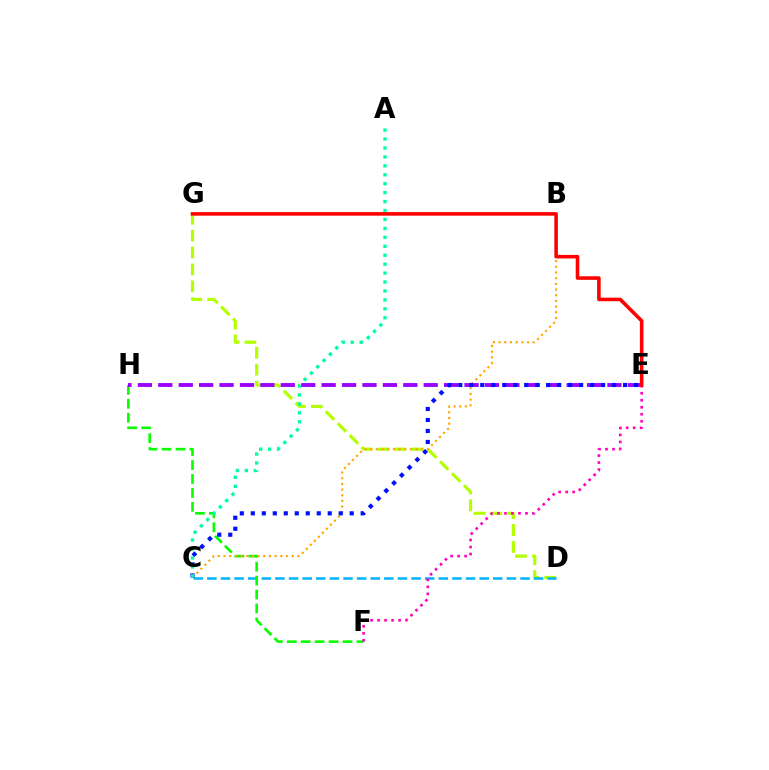{('D', 'G'): [{'color': '#b3ff00', 'line_style': 'dashed', 'thickness': 2.29}], ('C', 'D'): [{'color': '#00b5ff', 'line_style': 'dashed', 'thickness': 1.85}], ('F', 'H'): [{'color': '#08ff00', 'line_style': 'dashed', 'thickness': 1.89}], ('E', 'H'): [{'color': '#9b00ff', 'line_style': 'dashed', 'thickness': 2.77}], ('E', 'F'): [{'color': '#ff00bd', 'line_style': 'dotted', 'thickness': 1.9}], ('B', 'C'): [{'color': '#ffa500', 'line_style': 'dotted', 'thickness': 1.54}], ('C', 'E'): [{'color': '#0010ff', 'line_style': 'dotted', 'thickness': 2.99}], ('A', 'C'): [{'color': '#00ff9d', 'line_style': 'dotted', 'thickness': 2.43}], ('E', 'G'): [{'color': '#ff0000', 'line_style': 'solid', 'thickness': 2.57}]}